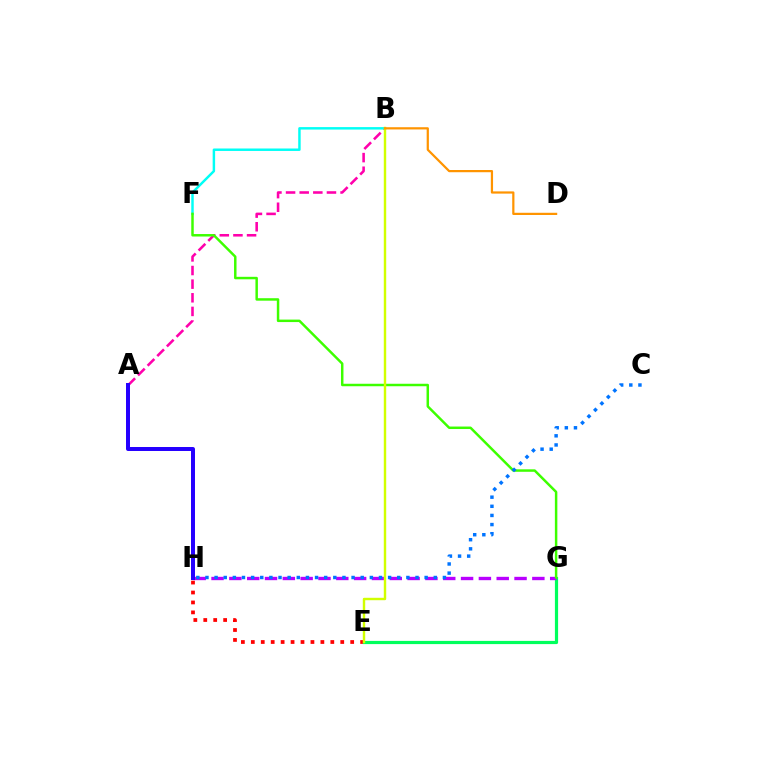{('E', 'H'): [{'color': '#ff0000', 'line_style': 'dotted', 'thickness': 2.7}], ('A', 'B'): [{'color': '#ff00ac', 'line_style': 'dashed', 'thickness': 1.85}], ('E', 'G'): [{'color': '#00ff5c', 'line_style': 'solid', 'thickness': 2.3}], ('B', 'F'): [{'color': '#00fff6', 'line_style': 'solid', 'thickness': 1.77}], ('G', 'H'): [{'color': '#b900ff', 'line_style': 'dashed', 'thickness': 2.42}], ('F', 'G'): [{'color': '#3dff00', 'line_style': 'solid', 'thickness': 1.78}], ('B', 'E'): [{'color': '#d1ff00', 'line_style': 'solid', 'thickness': 1.74}], ('A', 'H'): [{'color': '#2500ff', 'line_style': 'solid', 'thickness': 2.87}], ('B', 'D'): [{'color': '#ff9400', 'line_style': 'solid', 'thickness': 1.6}], ('C', 'H'): [{'color': '#0074ff', 'line_style': 'dotted', 'thickness': 2.48}]}